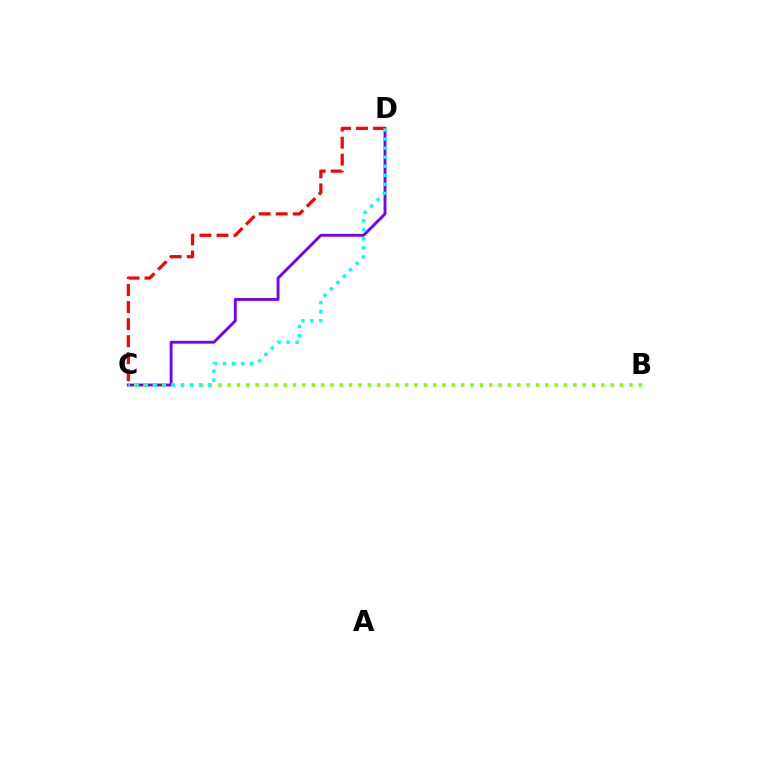{('C', 'D'): [{'color': '#7200ff', 'line_style': 'solid', 'thickness': 2.06}, {'color': '#ff0000', 'line_style': 'dashed', 'thickness': 2.31}, {'color': '#00fff6', 'line_style': 'dotted', 'thickness': 2.46}], ('B', 'C'): [{'color': '#84ff00', 'line_style': 'dotted', 'thickness': 2.54}]}